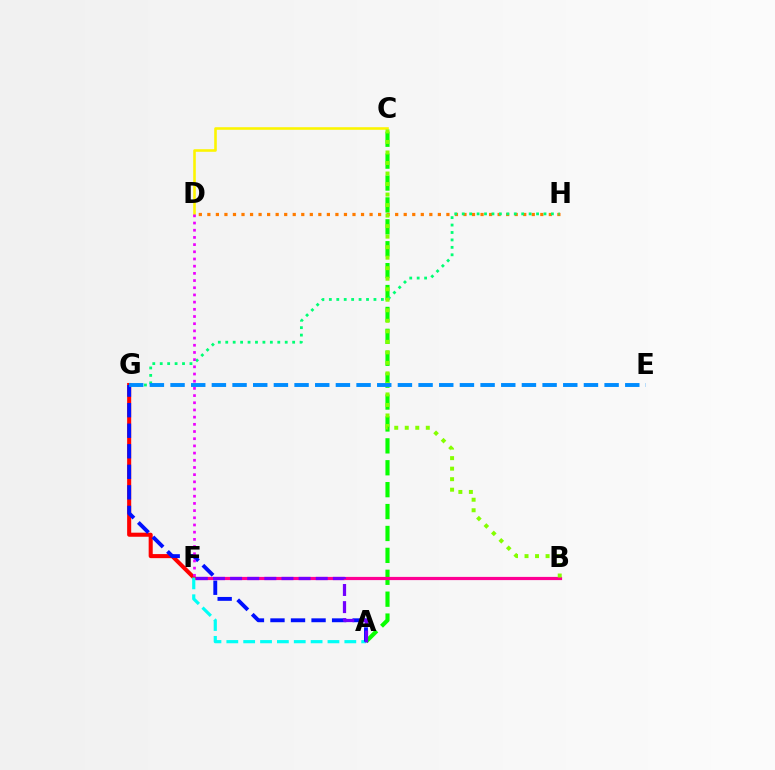{('A', 'C'): [{'color': '#08ff00', 'line_style': 'dashed', 'thickness': 2.98}], ('C', 'D'): [{'color': '#fcf500', 'line_style': 'solid', 'thickness': 1.87}], ('D', 'H'): [{'color': '#ff7c00', 'line_style': 'dotted', 'thickness': 2.32}], ('G', 'H'): [{'color': '#00ff74', 'line_style': 'dotted', 'thickness': 2.02}], ('B', 'F'): [{'color': '#ff0094', 'line_style': 'solid', 'thickness': 2.3}], ('F', 'G'): [{'color': '#ff0000', 'line_style': 'solid', 'thickness': 2.93}], ('B', 'C'): [{'color': '#84ff00', 'line_style': 'dotted', 'thickness': 2.86}], ('A', 'F'): [{'color': '#00fff6', 'line_style': 'dashed', 'thickness': 2.29}, {'color': '#7200ff', 'line_style': 'dashed', 'thickness': 2.33}], ('A', 'G'): [{'color': '#0010ff', 'line_style': 'dashed', 'thickness': 2.79}], ('D', 'F'): [{'color': '#ee00ff', 'line_style': 'dotted', 'thickness': 1.95}], ('E', 'G'): [{'color': '#008cff', 'line_style': 'dashed', 'thickness': 2.81}]}